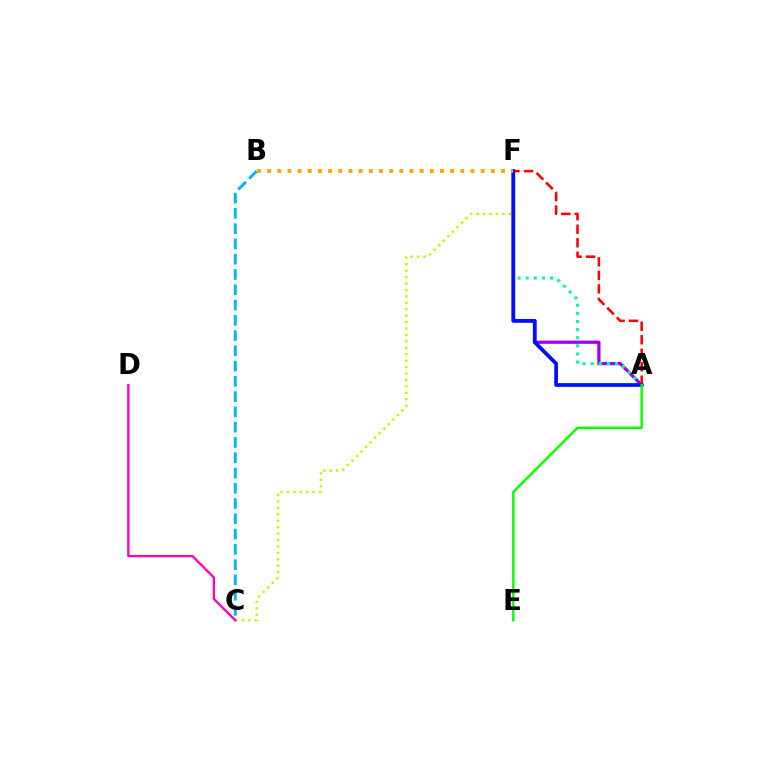{('B', 'C'): [{'color': '#00b5ff', 'line_style': 'dashed', 'thickness': 2.07}], ('A', 'F'): [{'color': '#9b00ff', 'line_style': 'solid', 'thickness': 2.33}, {'color': '#00ff9d', 'line_style': 'dotted', 'thickness': 2.21}, {'color': '#ff0000', 'line_style': 'dashed', 'thickness': 1.84}, {'color': '#0010ff', 'line_style': 'solid', 'thickness': 2.69}], ('C', 'F'): [{'color': '#b3ff00', 'line_style': 'dotted', 'thickness': 1.75}], ('C', 'D'): [{'color': '#ff00bd', 'line_style': 'solid', 'thickness': 1.66}], ('B', 'F'): [{'color': '#ffa500', 'line_style': 'dotted', 'thickness': 2.76}], ('A', 'E'): [{'color': '#08ff00', 'line_style': 'solid', 'thickness': 1.75}]}